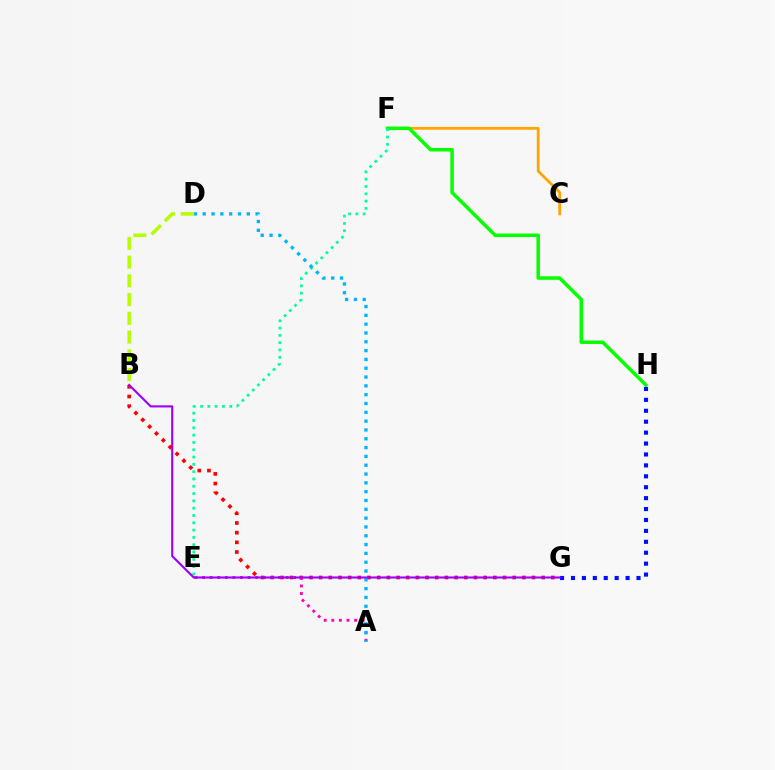{('C', 'F'): [{'color': '#ffa500', 'line_style': 'solid', 'thickness': 2.02}], ('B', 'G'): [{'color': '#ff0000', 'line_style': 'dotted', 'thickness': 2.63}, {'color': '#9b00ff', 'line_style': 'solid', 'thickness': 1.53}], ('F', 'H'): [{'color': '#08ff00', 'line_style': 'solid', 'thickness': 2.52}], ('A', 'E'): [{'color': '#ff00bd', 'line_style': 'dotted', 'thickness': 2.06}], ('E', 'F'): [{'color': '#00ff9d', 'line_style': 'dotted', 'thickness': 1.99}], ('A', 'D'): [{'color': '#00b5ff', 'line_style': 'dotted', 'thickness': 2.4}], ('G', 'H'): [{'color': '#0010ff', 'line_style': 'dotted', 'thickness': 2.97}], ('B', 'D'): [{'color': '#b3ff00', 'line_style': 'dashed', 'thickness': 2.55}]}